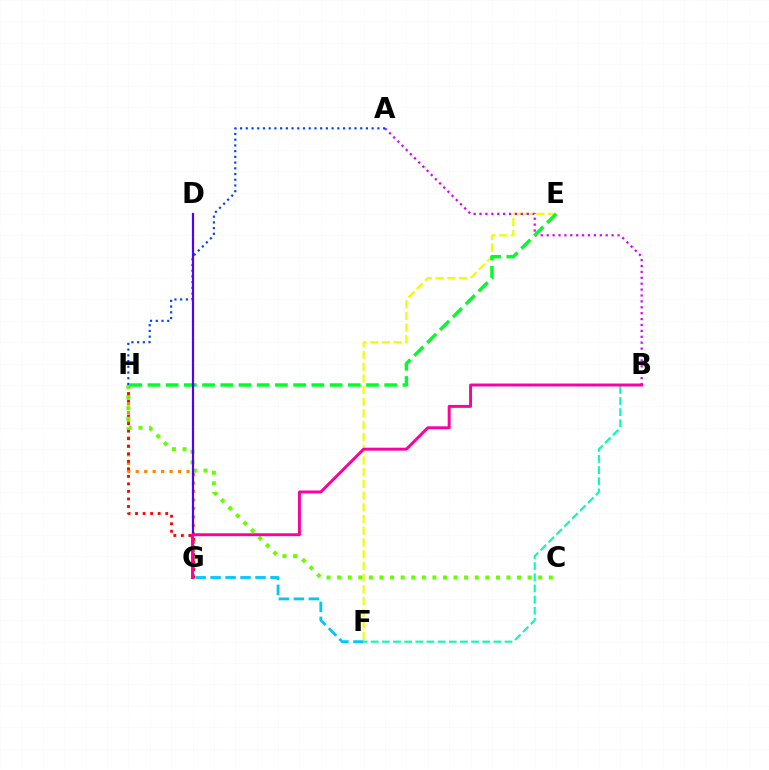{('F', 'G'): [{'color': '#00c7ff', 'line_style': 'dashed', 'thickness': 2.03}], ('G', 'H'): [{'color': '#ff8800', 'line_style': 'dotted', 'thickness': 2.3}, {'color': '#ff0000', 'line_style': 'dotted', 'thickness': 2.05}], ('E', 'F'): [{'color': '#eeff00', 'line_style': 'dashed', 'thickness': 1.59}], ('A', 'B'): [{'color': '#d600ff', 'line_style': 'dotted', 'thickness': 1.6}], ('C', 'H'): [{'color': '#66ff00', 'line_style': 'dotted', 'thickness': 2.88}], ('A', 'H'): [{'color': '#003fff', 'line_style': 'dotted', 'thickness': 1.55}], ('E', 'H'): [{'color': '#00ff27', 'line_style': 'dashed', 'thickness': 2.47}], ('D', 'G'): [{'color': '#4f00ff', 'line_style': 'solid', 'thickness': 1.58}], ('B', 'F'): [{'color': '#00ffaf', 'line_style': 'dashed', 'thickness': 1.51}], ('B', 'G'): [{'color': '#ff00a0', 'line_style': 'solid', 'thickness': 2.11}]}